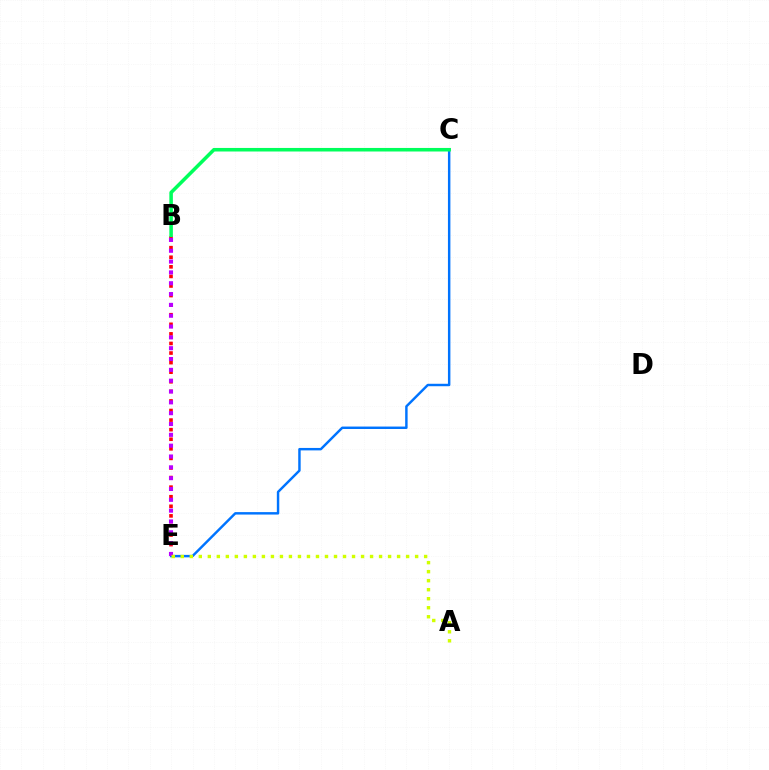{('C', 'E'): [{'color': '#0074ff', 'line_style': 'solid', 'thickness': 1.76}], ('B', 'E'): [{'color': '#ff0000', 'line_style': 'dotted', 'thickness': 2.6}, {'color': '#b900ff', 'line_style': 'dotted', 'thickness': 2.94}], ('B', 'C'): [{'color': '#00ff5c', 'line_style': 'solid', 'thickness': 2.55}], ('A', 'E'): [{'color': '#d1ff00', 'line_style': 'dotted', 'thickness': 2.45}]}